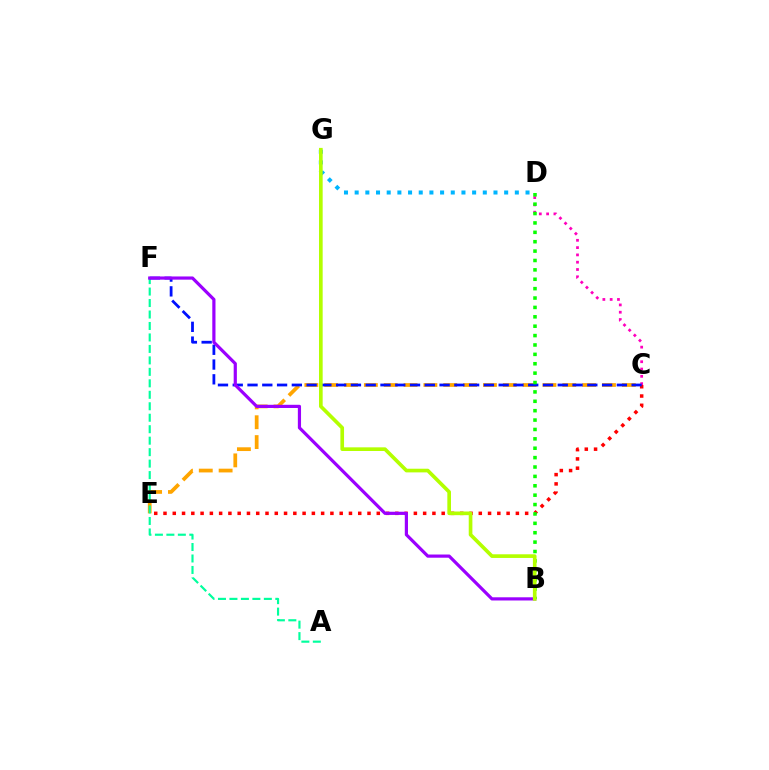{('C', 'E'): [{'color': '#ff0000', 'line_style': 'dotted', 'thickness': 2.52}, {'color': '#ffa500', 'line_style': 'dashed', 'thickness': 2.7}], ('A', 'F'): [{'color': '#00ff9d', 'line_style': 'dashed', 'thickness': 1.56}], ('C', 'D'): [{'color': '#ff00bd', 'line_style': 'dotted', 'thickness': 1.98}], ('C', 'F'): [{'color': '#0010ff', 'line_style': 'dashed', 'thickness': 2.01}], ('B', 'F'): [{'color': '#9b00ff', 'line_style': 'solid', 'thickness': 2.3}], ('B', 'D'): [{'color': '#08ff00', 'line_style': 'dotted', 'thickness': 2.55}], ('D', 'G'): [{'color': '#00b5ff', 'line_style': 'dotted', 'thickness': 2.9}], ('B', 'G'): [{'color': '#b3ff00', 'line_style': 'solid', 'thickness': 2.63}]}